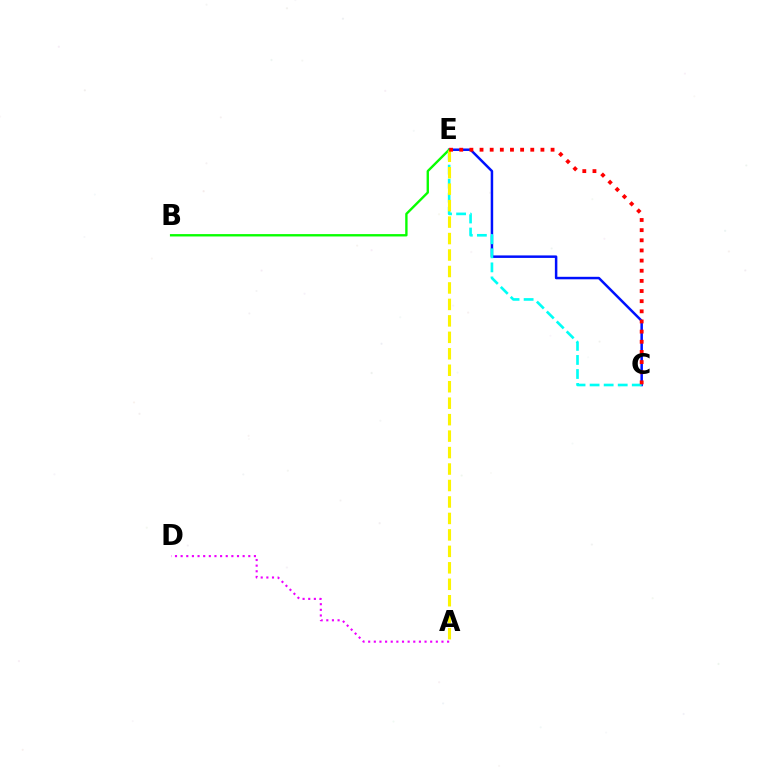{('C', 'E'): [{'color': '#0010ff', 'line_style': 'solid', 'thickness': 1.8}, {'color': '#00fff6', 'line_style': 'dashed', 'thickness': 1.91}, {'color': '#ff0000', 'line_style': 'dotted', 'thickness': 2.76}], ('B', 'E'): [{'color': '#08ff00', 'line_style': 'solid', 'thickness': 1.71}], ('A', 'D'): [{'color': '#ee00ff', 'line_style': 'dotted', 'thickness': 1.53}], ('A', 'E'): [{'color': '#fcf500', 'line_style': 'dashed', 'thickness': 2.24}]}